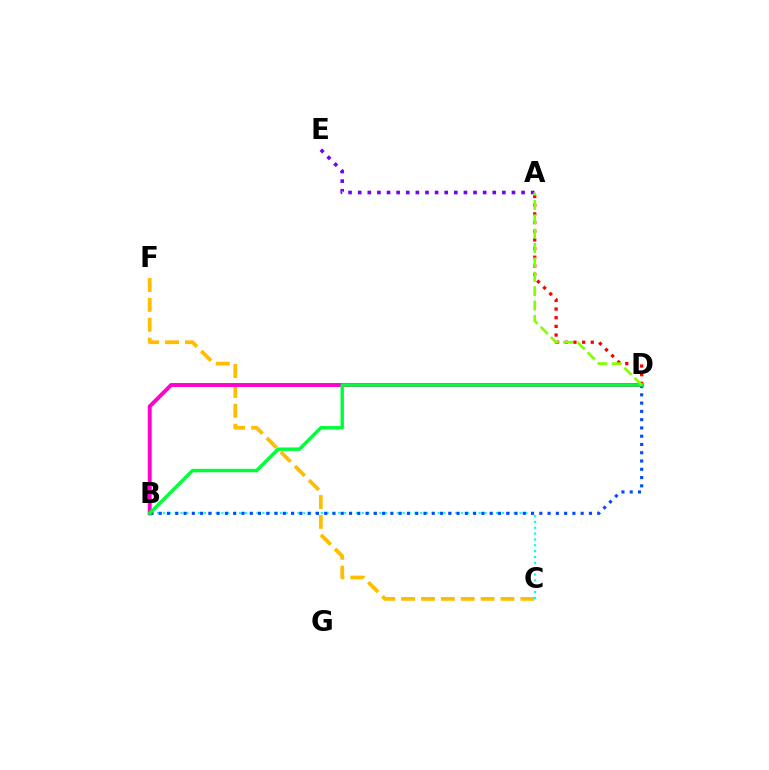{('A', 'D'): [{'color': '#ff0000', 'line_style': 'dotted', 'thickness': 2.36}, {'color': '#84ff00', 'line_style': 'dashed', 'thickness': 1.95}], ('C', 'F'): [{'color': '#ffbd00', 'line_style': 'dashed', 'thickness': 2.7}], ('B', 'C'): [{'color': '#00fff6', 'line_style': 'dotted', 'thickness': 1.59}], ('A', 'E'): [{'color': '#7200ff', 'line_style': 'dotted', 'thickness': 2.61}], ('B', 'D'): [{'color': '#ff00cf', 'line_style': 'solid', 'thickness': 2.83}, {'color': '#004bff', 'line_style': 'dotted', 'thickness': 2.25}, {'color': '#00ff39', 'line_style': 'solid', 'thickness': 2.47}]}